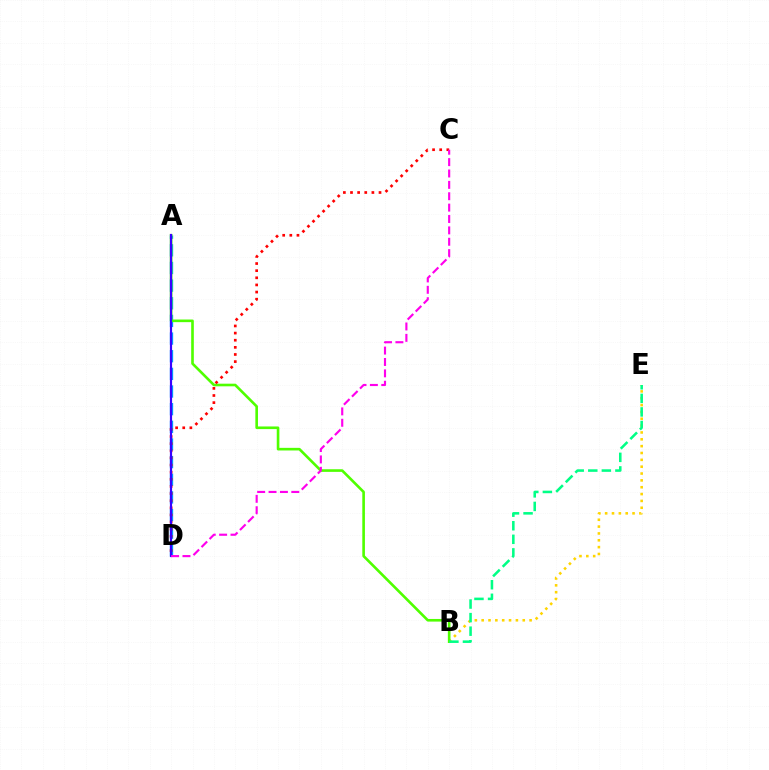{('A', 'D'): [{'color': '#009eff', 'line_style': 'dashed', 'thickness': 2.4}, {'color': '#3700ff', 'line_style': 'solid', 'thickness': 1.57}], ('B', 'E'): [{'color': '#ffd500', 'line_style': 'dotted', 'thickness': 1.86}, {'color': '#00ff86', 'line_style': 'dashed', 'thickness': 1.84}], ('A', 'B'): [{'color': '#4fff00', 'line_style': 'solid', 'thickness': 1.89}], ('C', 'D'): [{'color': '#ff0000', 'line_style': 'dotted', 'thickness': 1.94}, {'color': '#ff00ed', 'line_style': 'dashed', 'thickness': 1.55}]}